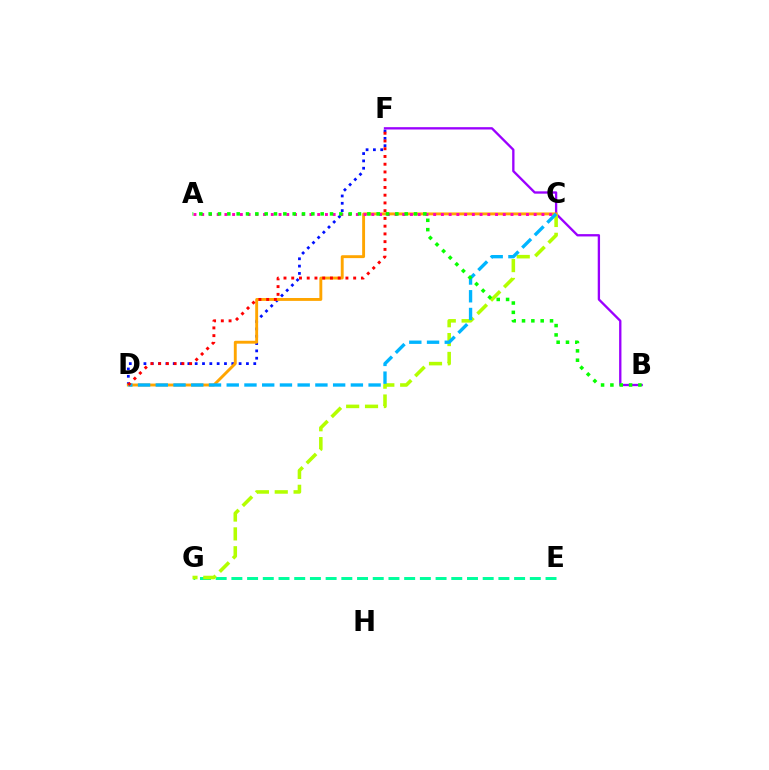{('E', 'G'): [{'color': '#00ff9d', 'line_style': 'dashed', 'thickness': 2.13}], ('D', 'F'): [{'color': '#0010ff', 'line_style': 'dotted', 'thickness': 1.99}, {'color': '#ff0000', 'line_style': 'dotted', 'thickness': 2.1}], ('B', 'F'): [{'color': '#9b00ff', 'line_style': 'solid', 'thickness': 1.68}], ('C', 'G'): [{'color': '#b3ff00', 'line_style': 'dashed', 'thickness': 2.56}], ('C', 'D'): [{'color': '#ffa500', 'line_style': 'solid', 'thickness': 2.08}, {'color': '#00b5ff', 'line_style': 'dashed', 'thickness': 2.41}], ('A', 'C'): [{'color': '#ff00bd', 'line_style': 'dotted', 'thickness': 2.1}], ('A', 'B'): [{'color': '#08ff00', 'line_style': 'dotted', 'thickness': 2.54}]}